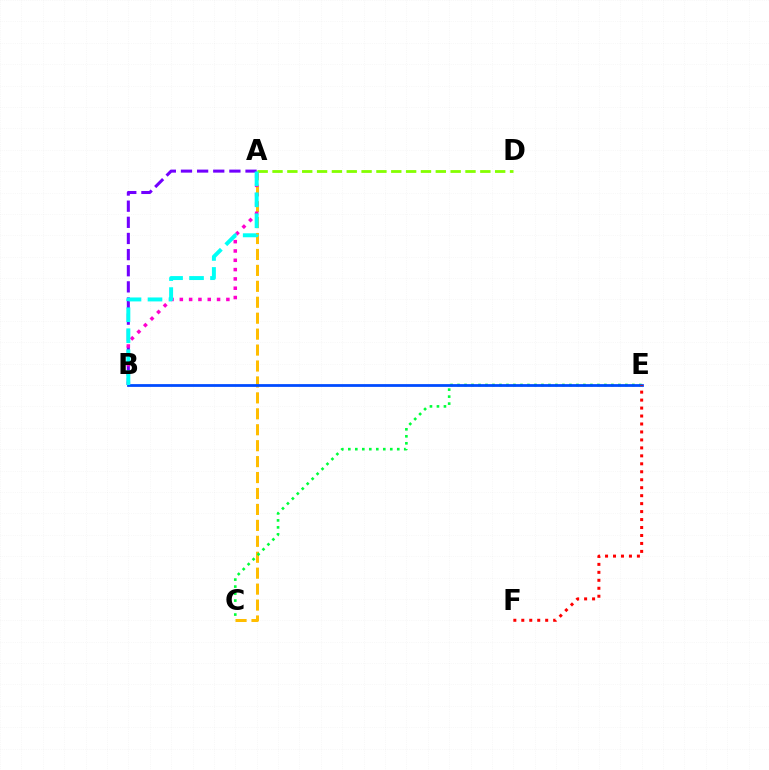{('A', 'C'): [{'color': '#ffbd00', 'line_style': 'dashed', 'thickness': 2.17}], ('A', 'B'): [{'color': '#7200ff', 'line_style': 'dashed', 'thickness': 2.19}, {'color': '#ff00cf', 'line_style': 'dotted', 'thickness': 2.53}, {'color': '#00fff6', 'line_style': 'dashed', 'thickness': 2.85}], ('A', 'D'): [{'color': '#84ff00', 'line_style': 'dashed', 'thickness': 2.02}], ('C', 'E'): [{'color': '#00ff39', 'line_style': 'dotted', 'thickness': 1.9}], ('B', 'E'): [{'color': '#004bff', 'line_style': 'solid', 'thickness': 2.0}], ('E', 'F'): [{'color': '#ff0000', 'line_style': 'dotted', 'thickness': 2.16}]}